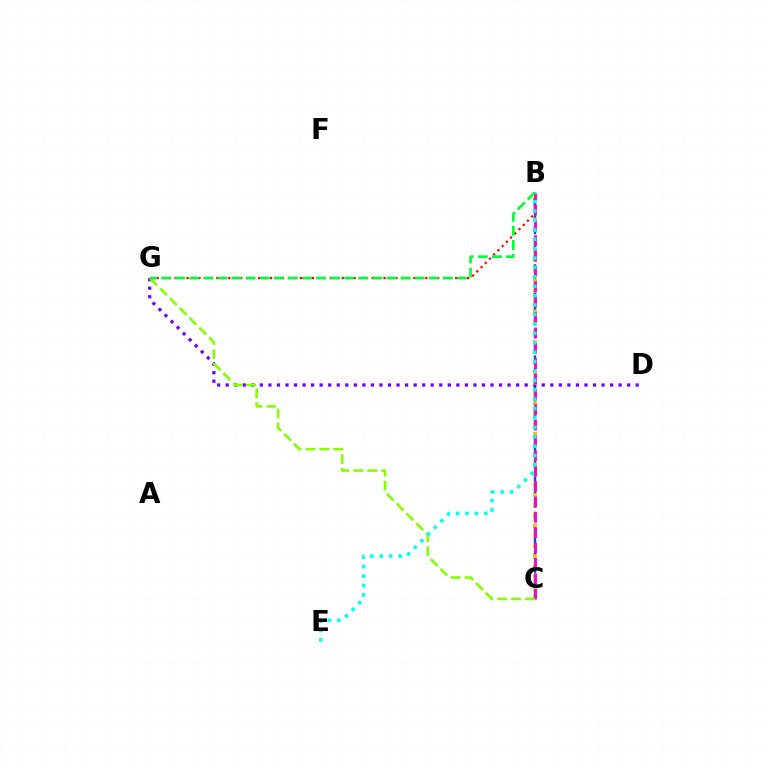{('B', 'C'): [{'color': '#004bff', 'line_style': 'dashed', 'thickness': 1.77}, {'color': '#ffbd00', 'line_style': 'dotted', 'thickness': 2.77}, {'color': '#ff00cf', 'line_style': 'dashed', 'thickness': 2.09}], ('D', 'G'): [{'color': '#7200ff', 'line_style': 'dotted', 'thickness': 2.32}], ('B', 'G'): [{'color': '#ff0000', 'line_style': 'dotted', 'thickness': 1.62}, {'color': '#00ff39', 'line_style': 'dashed', 'thickness': 1.91}], ('C', 'G'): [{'color': '#84ff00', 'line_style': 'dashed', 'thickness': 1.88}], ('B', 'E'): [{'color': '#00fff6', 'line_style': 'dotted', 'thickness': 2.56}]}